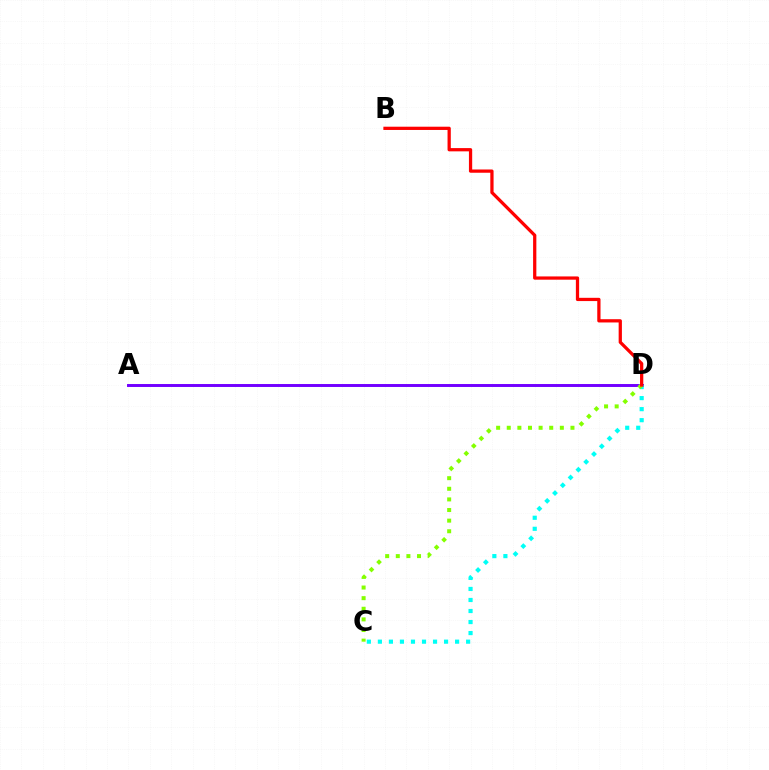{('A', 'D'): [{'color': '#7200ff', 'line_style': 'solid', 'thickness': 2.12}], ('C', 'D'): [{'color': '#00fff6', 'line_style': 'dotted', 'thickness': 3.0}, {'color': '#84ff00', 'line_style': 'dotted', 'thickness': 2.88}], ('B', 'D'): [{'color': '#ff0000', 'line_style': 'solid', 'thickness': 2.34}]}